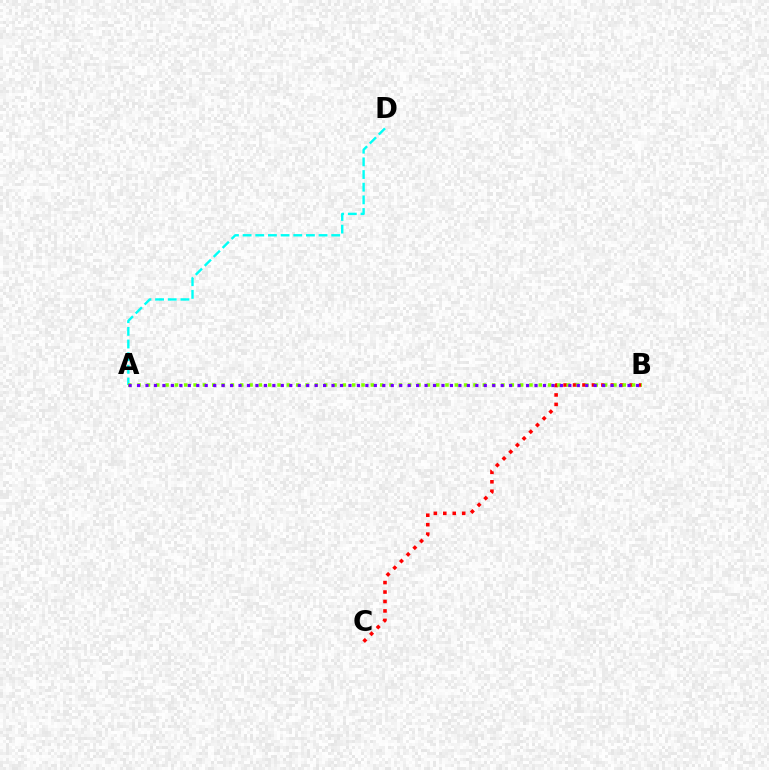{('A', 'D'): [{'color': '#00fff6', 'line_style': 'dashed', 'thickness': 1.72}], ('B', 'C'): [{'color': '#ff0000', 'line_style': 'dotted', 'thickness': 2.57}], ('A', 'B'): [{'color': '#84ff00', 'line_style': 'dotted', 'thickness': 2.54}, {'color': '#7200ff', 'line_style': 'dotted', 'thickness': 2.3}]}